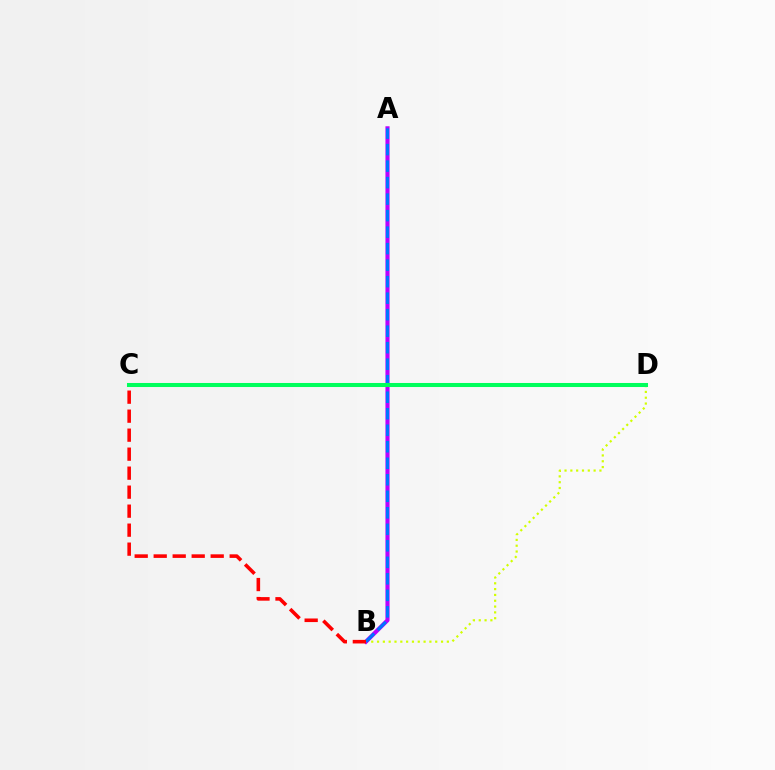{('B', 'D'): [{'color': '#d1ff00', 'line_style': 'dotted', 'thickness': 1.58}], ('A', 'B'): [{'color': '#b900ff', 'line_style': 'solid', 'thickness': 2.96}, {'color': '#0074ff', 'line_style': 'dashed', 'thickness': 2.24}], ('B', 'C'): [{'color': '#ff0000', 'line_style': 'dashed', 'thickness': 2.58}], ('C', 'D'): [{'color': '#00ff5c', 'line_style': 'solid', 'thickness': 2.91}]}